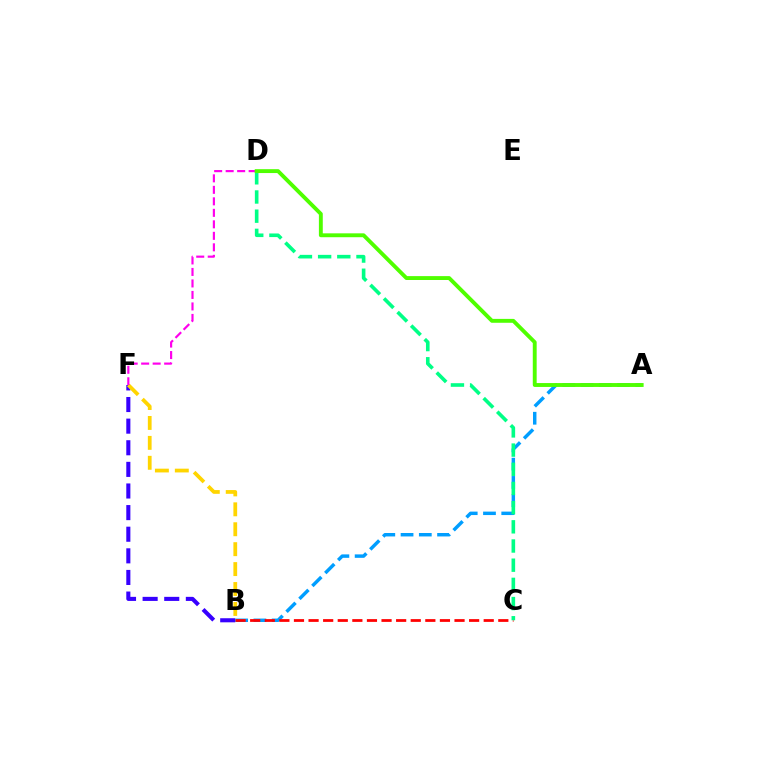{('B', 'F'): [{'color': '#3700ff', 'line_style': 'dashed', 'thickness': 2.94}, {'color': '#ffd500', 'line_style': 'dashed', 'thickness': 2.71}], ('A', 'B'): [{'color': '#009eff', 'line_style': 'dashed', 'thickness': 2.48}], ('D', 'F'): [{'color': '#ff00ed', 'line_style': 'dashed', 'thickness': 1.56}], ('B', 'C'): [{'color': '#ff0000', 'line_style': 'dashed', 'thickness': 1.98}], ('C', 'D'): [{'color': '#00ff86', 'line_style': 'dashed', 'thickness': 2.61}], ('A', 'D'): [{'color': '#4fff00', 'line_style': 'solid', 'thickness': 2.8}]}